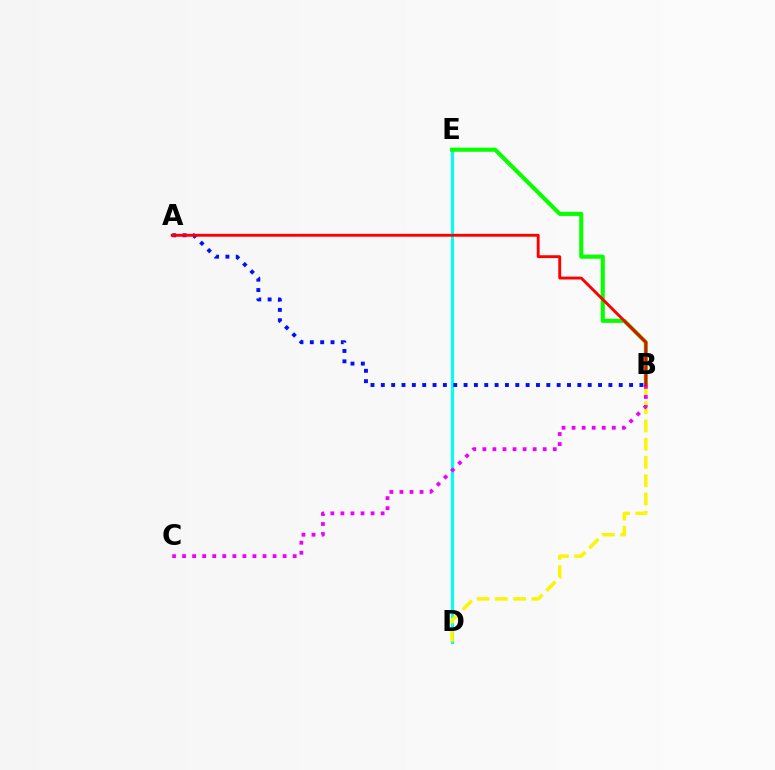{('D', 'E'): [{'color': '#00fff6', 'line_style': 'solid', 'thickness': 2.23}], ('B', 'E'): [{'color': '#08ff00', 'line_style': 'solid', 'thickness': 2.95}], ('B', 'D'): [{'color': '#fcf500', 'line_style': 'dashed', 'thickness': 2.48}], ('B', 'C'): [{'color': '#ee00ff', 'line_style': 'dotted', 'thickness': 2.73}], ('A', 'B'): [{'color': '#0010ff', 'line_style': 'dotted', 'thickness': 2.81}, {'color': '#ff0000', 'line_style': 'solid', 'thickness': 2.07}]}